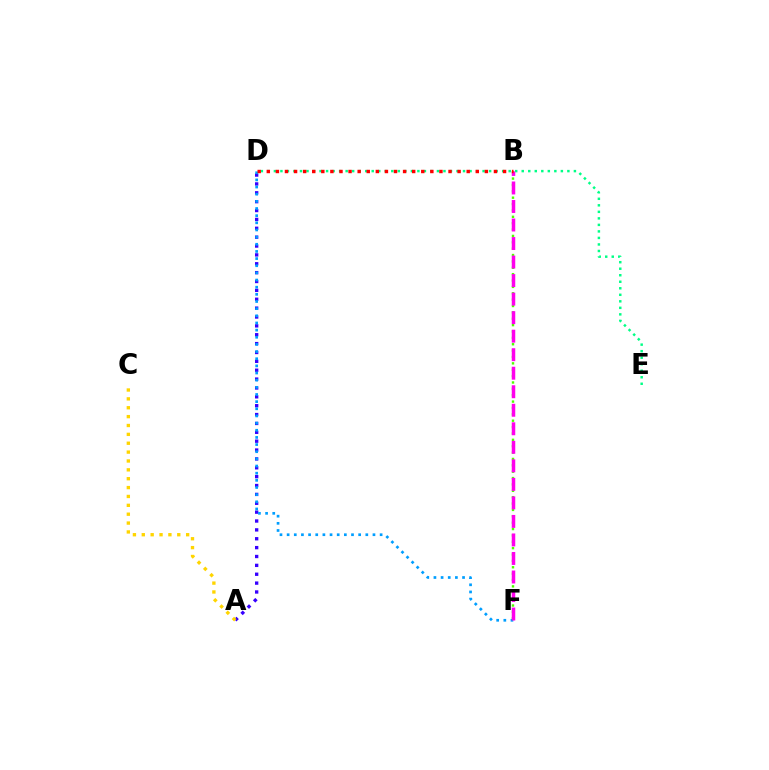{('A', 'D'): [{'color': '#3700ff', 'line_style': 'dotted', 'thickness': 2.41}], ('D', 'F'): [{'color': '#009eff', 'line_style': 'dotted', 'thickness': 1.94}], ('B', 'F'): [{'color': '#4fff00', 'line_style': 'dotted', 'thickness': 1.73}, {'color': '#ff00ed', 'line_style': 'dashed', 'thickness': 2.52}], ('D', 'E'): [{'color': '#00ff86', 'line_style': 'dotted', 'thickness': 1.77}], ('A', 'C'): [{'color': '#ffd500', 'line_style': 'dotted', 'thickness': 2.41}], ('B', 'D'): [{'color': '#ff0000', 'line_style': 'dotted', 'thickness': 2.47}]}